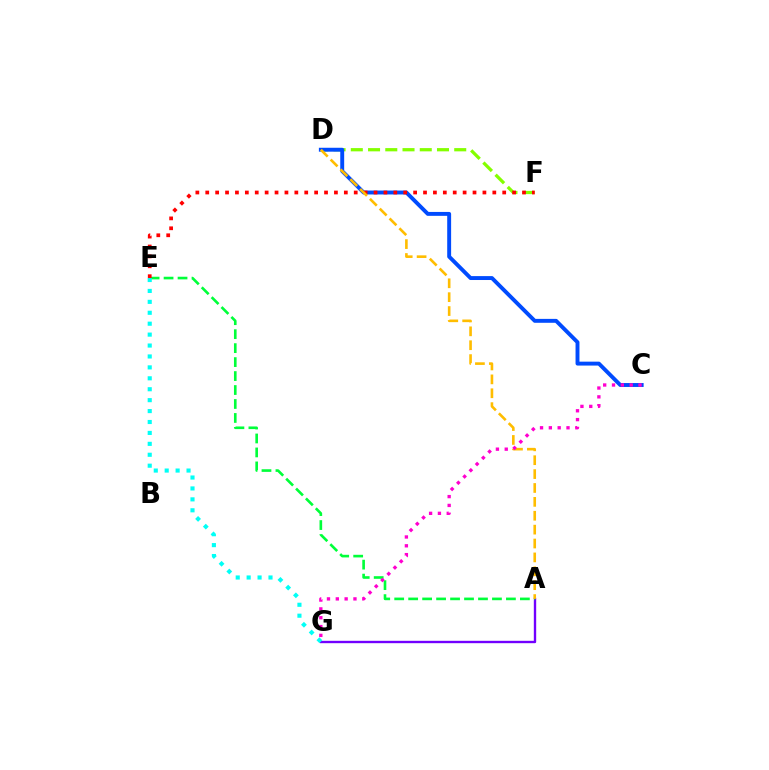{('A', 'G'): [{'color': '#7200ff', 'line_style': 'solid', 'thickness': 1.71}], ('D', 'F'): [{'color': '#84ff00', 'line_style': 'dashed', 'thickness': 2.34}], ('A', 'E'): [{'color': '#00ff39', 'line_style': 'dashed', 'thickness': 1.9}], ('C', 'D'): [{'color': '#004bff', 'line_style': 'solid', 'thickness': 2.82}], ('E', 'G'): [{'color': '#00fff6', 'line_style': 'dotted', 'thickness': 2.97}], ('E', 'F'): [{'color': '#ff0000', 'line_style': 'dotted', 'thickness': 2.69}], ('A', 'D'): [{'color': '#ffbd00', 'line_style': 'dashed', 'thickness': 1.89}], ('C', 'G'): [{'color': '#ff00cf', 'line_style': 'dotted', 'thickness': 2.4}]}